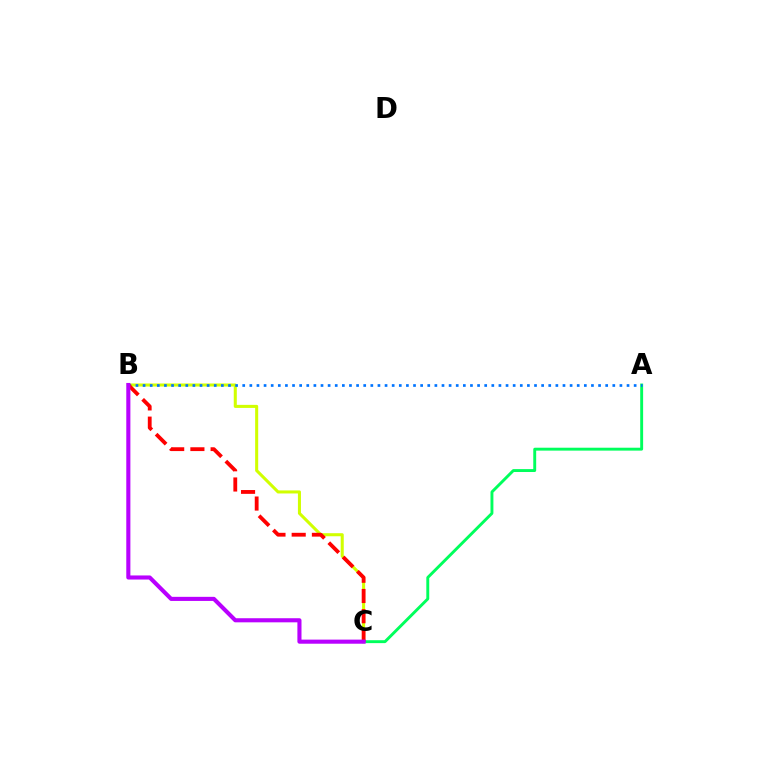{('A', 'C'): [{'color': '#00ff5c', 'line_style': 'solid', 'thickness': 2.09}], ('B', 'C'): [{'color': '#d1ff00', 'line_style': 'solid', 'thickness': 2.2}, {'color': '#ff0000', 'line_style': 'dashed', 'thickness': 2.75}, {'color': '#b900ff', 'line_style': 'solid', 'thickness': 2.95}], ('A', 'B'): [{'color': '#0074ff', 'line_style': 'dotted', 'thickness': 1.93}]}